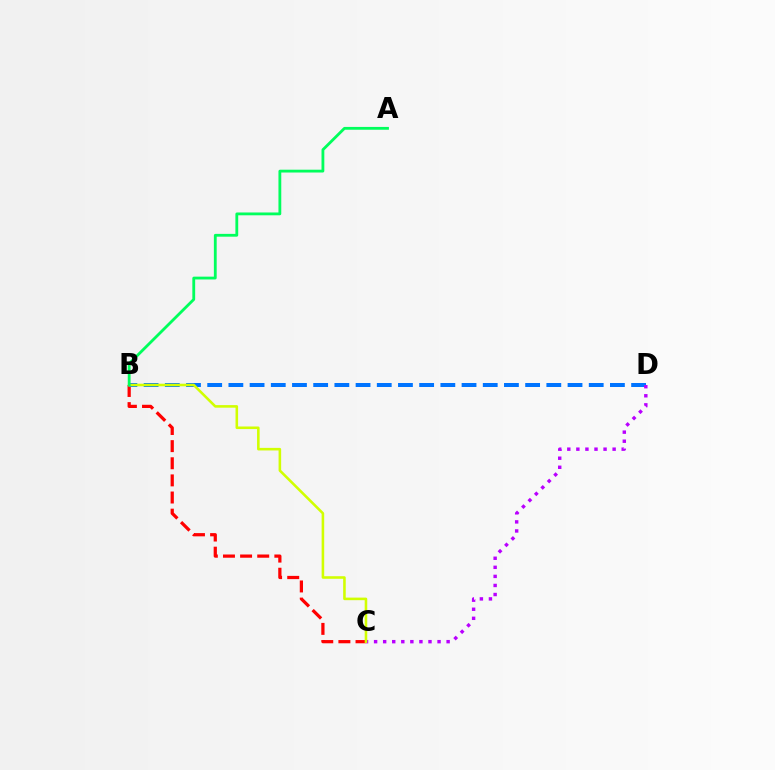{('B', 'C'): [{'color': '#ff0000', 'line_style': 'dashed', 'thickness': 2.33}, {'color': '#d1ff00', 'line_style': 'solid', 'thickness': 1.85}], ('B', 'D'): [{'color': '#0074ff', 'line_style': 'dashed', 'thickness': 2.88}], ('C', 'D'): [{'color': '#b900ff', 'line_style': 'dotted', 'thickness': 2.46}], ('A', 'B'): [{'color': '#00ff5c', 'line_style': 'solid', 'thickness': 2.03}]}